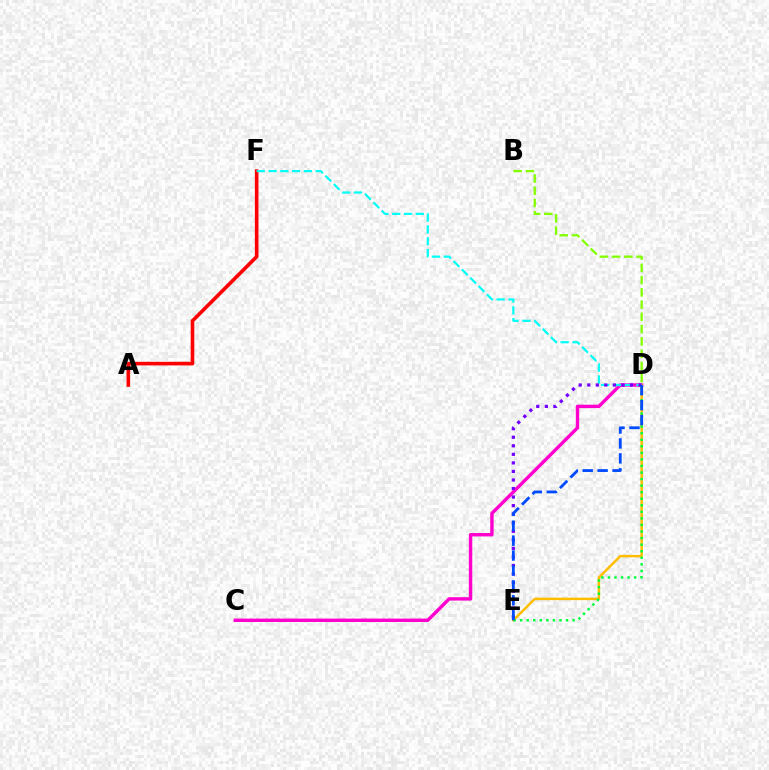{('C', 'D'): [{'color': '#ff00cf', 'line_style': 'solid', 'thickness': 2.44}], ('B', 'D'): [{'color': '#84ff00', 'line_style': 'dashed', 'thickness': 1.66}], ('A', 'F'): [{'color': '#ff0000', 'line_style': 'solid', 'thickness': 2.6}], ('D', 'E'): [{'color': '#ffbd00', 'line_style': 'solid', 'thickness': 1.79}, {'color': '#7200ff', 'line_style': 'dotted', 'thickness': 2.32}, {'color': '#00ff39', 'line_style': 'dotted', 'thickness': 1.78}, {'color': '#004bff', 'line_style': 'dashed', 'thickness': 2.03}], ('D', 'F'): [{'color': '#00fff6', 'line_style': 'dashed', 'thickness': 1.6}]}